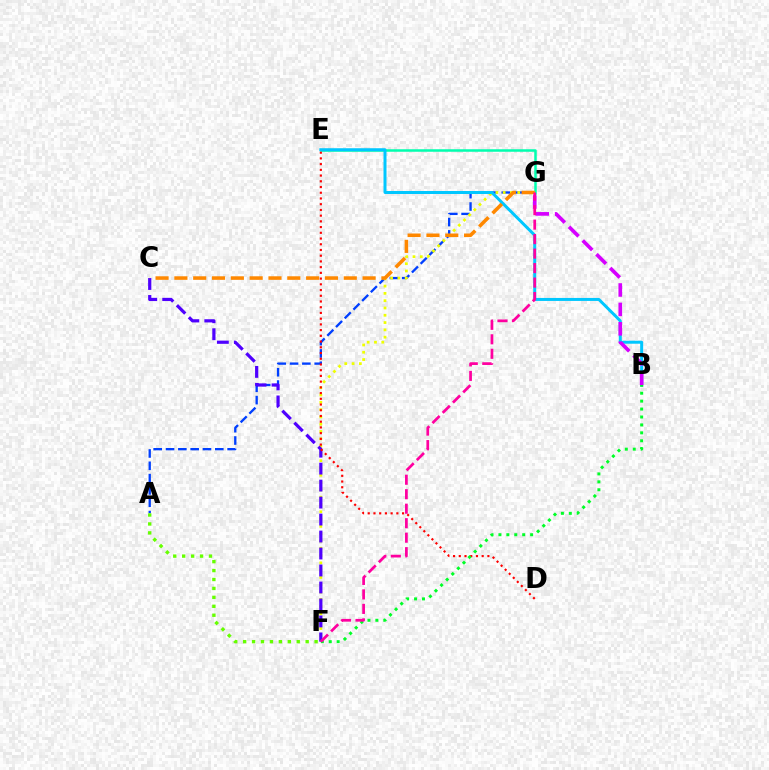{('E', 'G'): [{'color': '#00ffaf', 'line_style': 'solid', 'thickness': 1.81}], ('A', 'G'): [{'color': '#003fff', 'line_style': 'dashed', 'thickness': 1.67}], ('F', 'G'): [{'color': '#eeff00', 'line_style': 'dotted', 'thickness': 1.98}, {'color': '#ff00a0', 'line_style': 'dashed', 'thickness': 1.97}], ('C', 'F'): [{'color': '#4f00ff', 'line_style': 'dashed', 'thickness': 2.31}], ('D', 'E'): [{'color': '#ff0000', 'line_style': 'dotted', 'thickness': 1.56}], ('B', 'E'): [{'color': '#00c7ff', 'line_style': 'solid', 'thickness': 2.15}], ('C', 'G'): [{'color': '#ff8800', 'line_style': 'dashed', 'thickness': 2.56}], ('B', 'F'): [{'color': '#00ff27', 'line_style': 'dotted', 'thickness': 2.15}], ('B', 'G'): [{'color': '#d600ff', 'line_style': 'dashed', 'thickness': 2.64}], ('A', 'F'): [{'color': '#66ff00', 'line_style': 'dotted', 'thickness': 2.43}]}